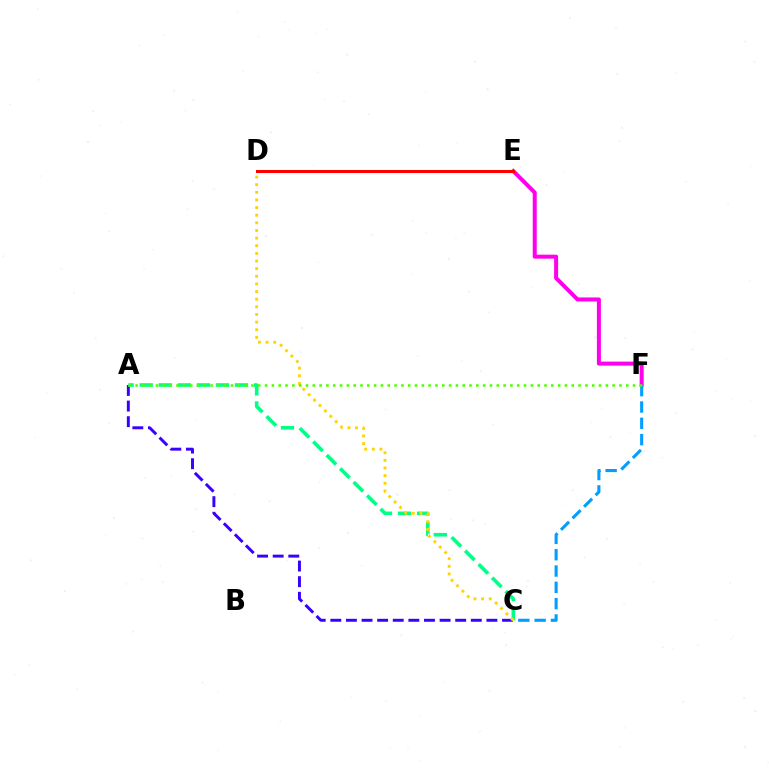{('A', 'C'): [{'color': '#3700ff', 'line_style': 'dashed', 'thickness': 2.12}, {'color': '#00ff86', 'line_style': 'dashed', 'thickness': 2.59}], ('E', 'F'): [{'color': '#ff00ed', 'line_style': 'solid', 'thickness': 2.88}], ('C', 'F'): [{'color': '#009eff', 'line_style': 'dashed', 'thickness': 2.22}], ('C', 'D'): [{'color': '#ffd500', 'line_style': 'dotted', 'thickness': 2.07}], ('A', 'F'): [{'color': '#4fff00', 'line_style': 'dotted', 'thickness': 1.85}], ('D', 'E'): [{'color': '#ff0000', 'line_style': 'solid', 'thickness': 2.17}]}